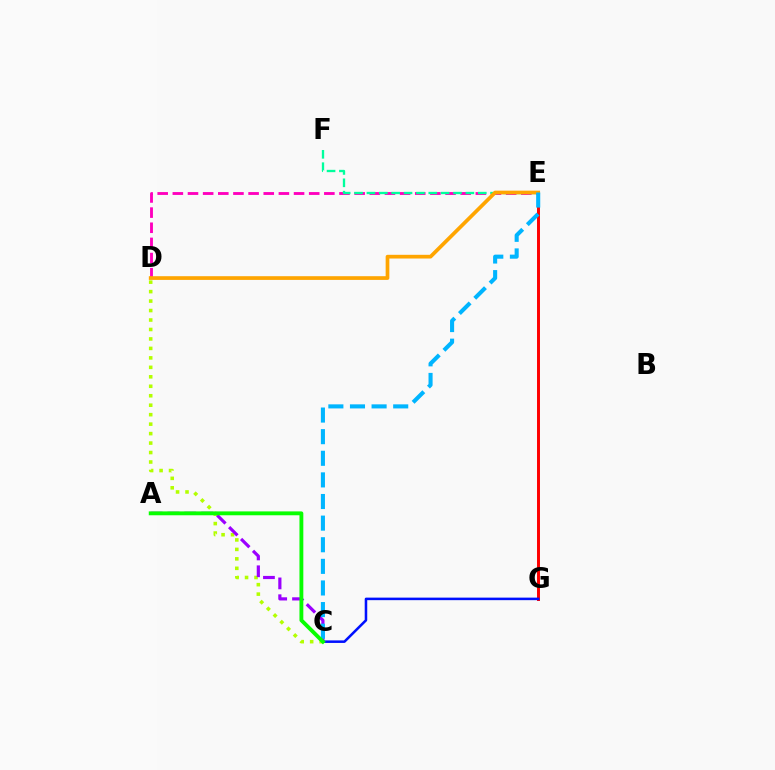{('D', 'E'): [{'color': '#ff00bd', 'line_style': 'dashed', 'thickness': 2.06}, {'color': '#ffa500', 'line_style': 'solid', 'thickness': 2.67}], ('C', 'D'): [{'color': '#b3ff00', 'line_style': 'dotted', 'thickness': 2.57}], ('A', 'C'): [{'color': '#9b00ff', 'line_style': 'dashed', 'thickness': 2.29}, {'color': '#08ff00', 'line_style': 'solid', 'thickness': 2.78}], ('E', 'G'): [{'color': '#ff0000', 'line_style': 'solid', 'thickness': 2.13}], ('E', 'F'): [{'color': '#00ff9d', 'line_style': 'dashed', 'thickness': 1.68}], ('C', 'G'): [{'color': '#0010ff', 'line_style': 'solid', 'thickness': 1.83}], ('C', 'E'): [{'color': '#00b5ff', 'line_style': 'dashed', 'thickness': 2.94}]}